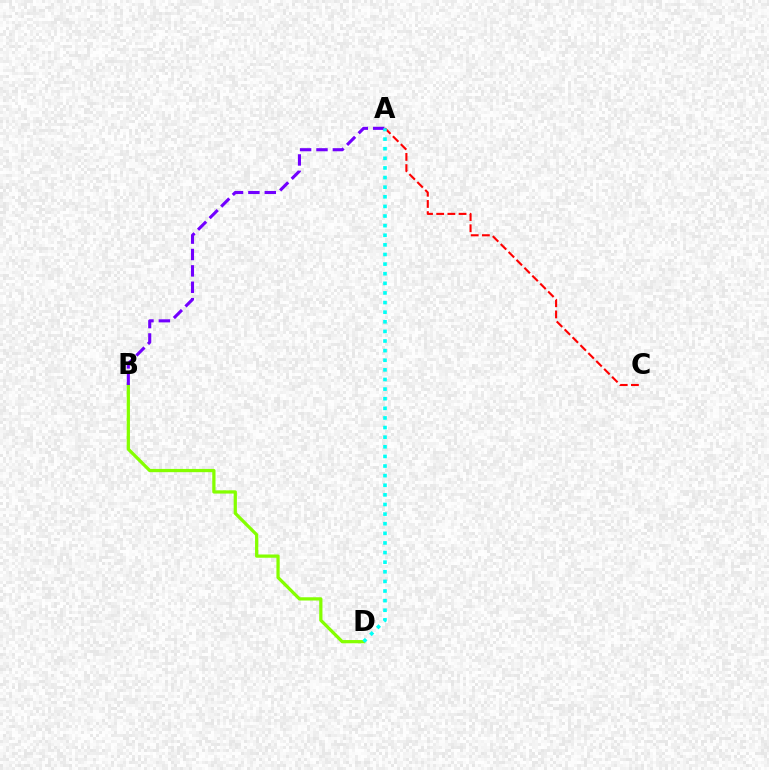{('A', 'C'): [{'color': '#ff0000', 'line_style': 'dashed', 'thickness': 1.52}], ('B', 'D'): [{'color': '#84ff00', 'line_style': 'solid', 'thickness': 2.33}], ('A', 'B'): [{'color': '#7200ff', 'line_style': 'dashed', 'thickness': 2.23}], ('A', 'D'): [{'color': '#00fff6', 'line_style': 'dotted', 'thickness': 2.61}]}